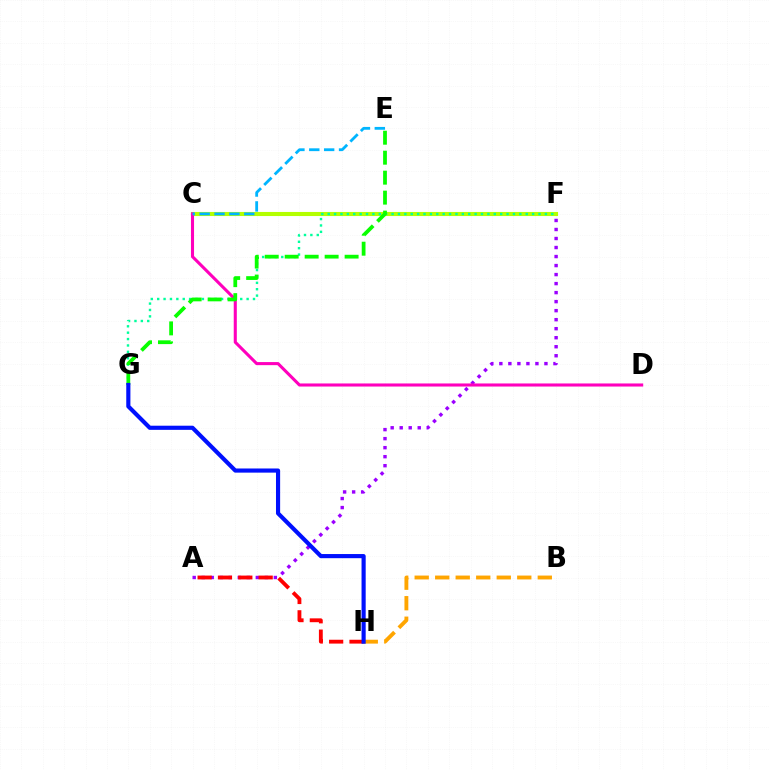{('A', 'F'): [{'color': '#9b00ff', 'line_style': 'dotted', 'thickness': 2.45}], ('C', 'F'): [{'color': '#b3ff00', 'line_style': 'solid', 'thickness': 2.95}], ('C', 'D'): [{'color': '#ff00bd', 'line_style': 'solid', 'thickness': 2.21}], ('F', 'G'): [{'color': '#00ff9d', 'line_style': 'dotted', 'thickness': 1.74}], ('B', 'H'): [{'color': '#ffa500', 'line_style': 'dashed', 'thickness': 2.79}], ('C', 'E'): [{'color': '#00b5ff', 'line_style': 'dashed', 'thickness': 2.02}], ('A', 'H'): [{'color': '#ff0000', 'line_style': 'dashed', 'thickness': 2.76}], ('E', 'G'): [{'color': '#08ff00', 'line_style': 'dashed', 'thickness': 2.71}], ('G', 'H'): [{'color': '#0010ff', 'line_style': 'solid', 'thickness': 2.98}]}